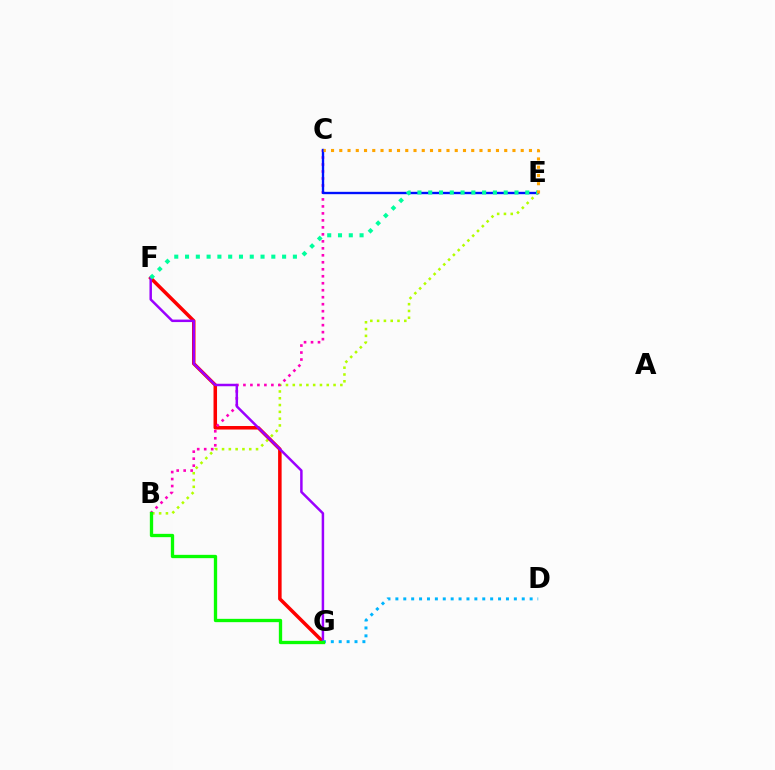{('B', 'E'): [{'color': '#b3ff00', 'line_style': 'dotted', 'thickness': 1.85}], ('F', 'G'): [{'color': '#ff0000', 'line_style': 'solid', 'thickness': 2.53}, {'color': '#9b00ff', 'line_style': 'solid', 'thickness': 1.79}], ('B', 'C'): [{'color': '#ff00bd', 'line_style': 'dotted', 'thickness': 1.9}], ('C', 'E'): [{'color': '#0010ff', 'line_style': 'solid', 'thickness': 1.7}, {'color': '#ffa500', 'line_style': 'dotted', 'thickness': 2.24}], ('D', 'G'): [{'color': '#00b5ff', 'line_style': 'dotted', 'thickness': 2.15}], ('E', 'F'): [{'color': '#00ff9d', 'line_style': 'dotted', 'thickness': 2.93}], ('B', 'G'): [{'color': '#08ff00', 'line_style': 'solid', 'thickness': 2.38}]}